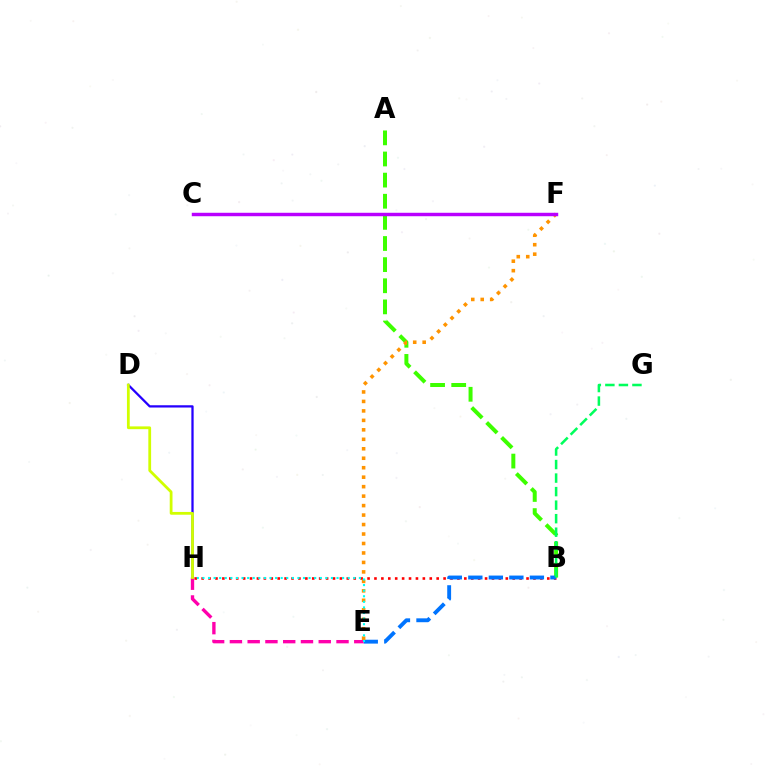{('B', 'H'): [{'color': '#ff0000', 'line_style': 'dotted', 'thickness': 1.88}], ('A', 'B'): [{'color': '#3dff00', 'line_style': 'dashed', 'thickness': 2.87}], ('D', 'H'): [{'color': '#2500ff', 'line_style': 'solid', 'thickness': 1.64}, {'color': '#d1ff00', 'line_style': 'solid', 'thickness': 2.0}], ('B', 'E'): [{'color': '#0074ff', 'line_style': 'dashed', 'thickness': 2.79}], ('E', 'F'): [{'color': '#ff9400', 'line_style': 'dotted', 'thickness': 2.57}], ('C', 'F'): [{'color': '#b900ff', 'line_style': 'solid', 'thickness': 2.48}], ('B', 'G'): [{'color': '#00ff5c', 'line_style': 'dashed', 'thickness': 1.84}], ('E', 'H'): [{'color': '#ff00ac', 'line_style': 'dashed', 'thickness': 2.41}, {'color': '#00fff6', 'line_style': 'dotted', 'thickness': 1.52}]}